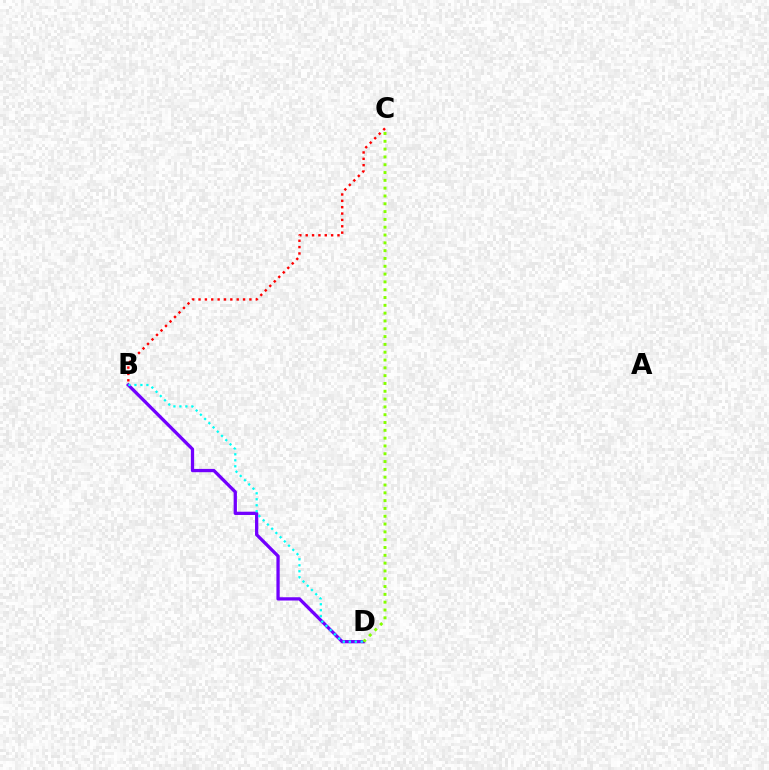{('B', 'D'): [{'color': '#7200ff', 'line_style': 'solid', 'thickness': 2.36}, {'color': '#00fff6', 'line_style': 'dotted', 'thickness': 1.62}], ('B', 'C'): [{'color': '#ff0000', 'line_style': 'dotted', 'thickness': 1.73}], ('C', 'D'): [{'color': '#84ff00', 'line_style': 'dotted', 'thickness': 2.12}]}